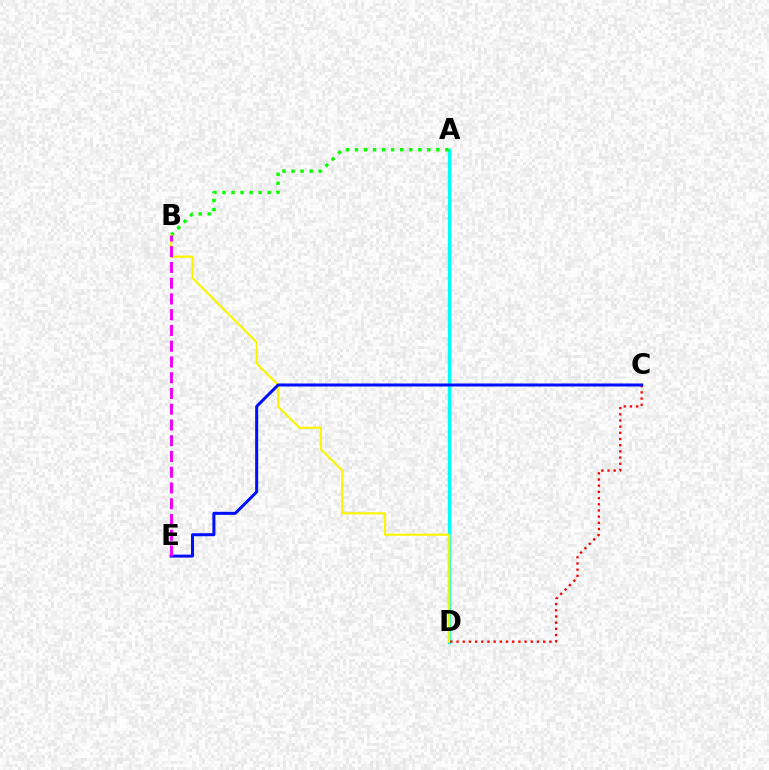{('A', 'D'): [{'color': '#00fff6', 'line_style': 'solid', 'thickness': 2.45}], ('A', 'B'): [{'color': '#08ff00', 'line_style': 'dotted', 'thickness': 2.46}], ('B', 'D'): [{'color': '#fcf500', 'line_style': 'solid', 'thickness': 1.55}], ('C', 'D'): [{'color': '#ff0000', 'line_style': 'dotted', 'thickness': 1.68}], ('C', 'E'): [{'color': '#0010ff', 'line_style': 'solid', 'thickness': 2.17}], ('B', 'E'): [{'color': '#ee00ff', 'line_style': 'dashed', 'thickness': 2.14}]}